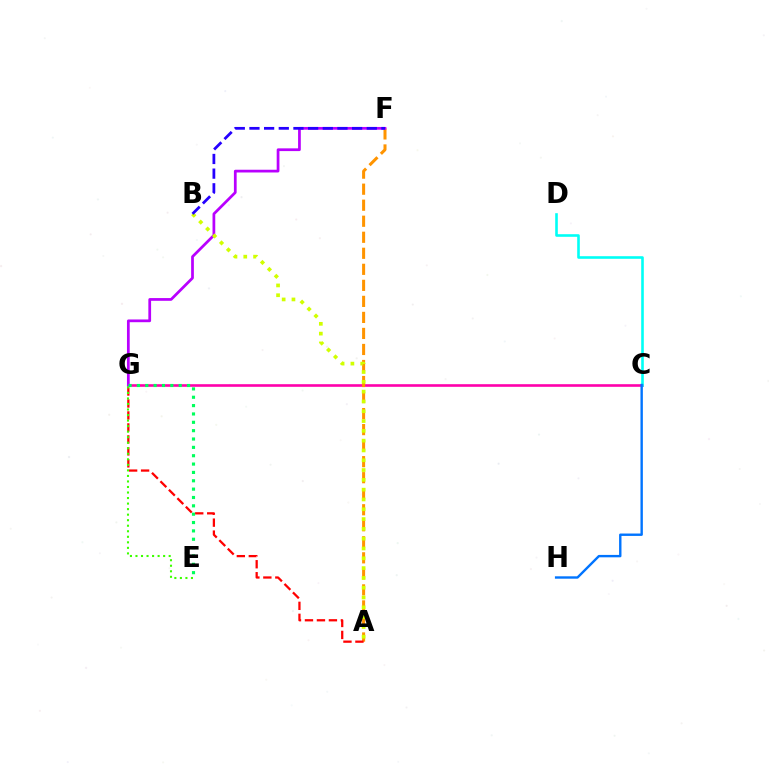{('C', 'G'): [{'color': '#ff00ac', 'line_style': 'solid', 'thickness': 1.89}], ('A', 'F'): [{'color': '#ff9400', 'line_style': 'dashed', 'thickness': 2.18}], ('C', 'D'): [{'color': '#00fff6', 'line_style': 'solid', 'thickness': 1.88}], ('F', 'G'): [{'color': '#b900ff', 'line_style': 'solid', 'thickness': 1.97}], ('A', 'B'): [{'color': '#d1ff00', 'line_style': 'dotted', 'thickness': 2.66}], ('A', 'G'): [{'color': '#ff0000', 'line_style': 'dashed', 'thickness': 1.63}], ('E', 'G'): [{'color': '#3dff00', 'line_style': 'dotted', 'thickness': 1.5}, {'color': '#00ff5c', 'line_style': 'dotted', 'thickness': 2.27}], ('B', 'F'): [{'color': '#2500ff', 'line_style': 'dashed', 'thickness': 1.99}], ('C', 'H'): [{'color': '#0074ff', 'line_style': 'solid', 'thickness': 1.72}]}